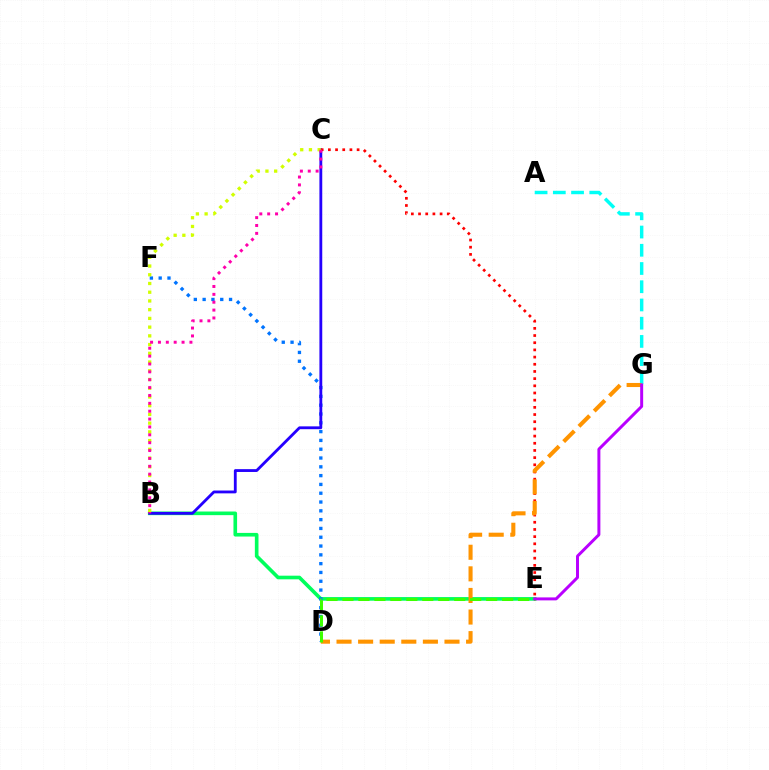{('B', 'E'): [{'color': '#00ff5c', 'line_style': 'solid', 'thickness': 2.62}], ('D', 'F'): [{'color': '#0074ff', 'line_style': 'dotted', 'thickness': 2.39}], ('B', 'C'): [{'color': '#2500ff', 'line_style': 'solid', 'thickness': 2.04}, {'color': '#d1ff00', 'line_style': 'dotted', 'thickness': 2.37}, {'color': '#ff00ac', 'line_style': 'dotted', 'thickness': 2.14}], ('C', 'E'): [{'color': '#ff0000', 'line_style': 'dotted', 'thickness': 1.95}], ('A', 'G'): [{'color': '#00fff6', 'line_style': 'dashed', 'thickness': 2.48}], ('D', 'G'): [{'color': '#ff9400', 'line_style': 'dashed', 'thickness': 2.93}], ('D', 'E'): [{'color': '#3dff00', 'line_style': 'dashed', 'thickness': 2.17}], ('E', 'G'): [{'color': '#b900ff', 'line_style': 'solid', 'thickness': 2.14}]}